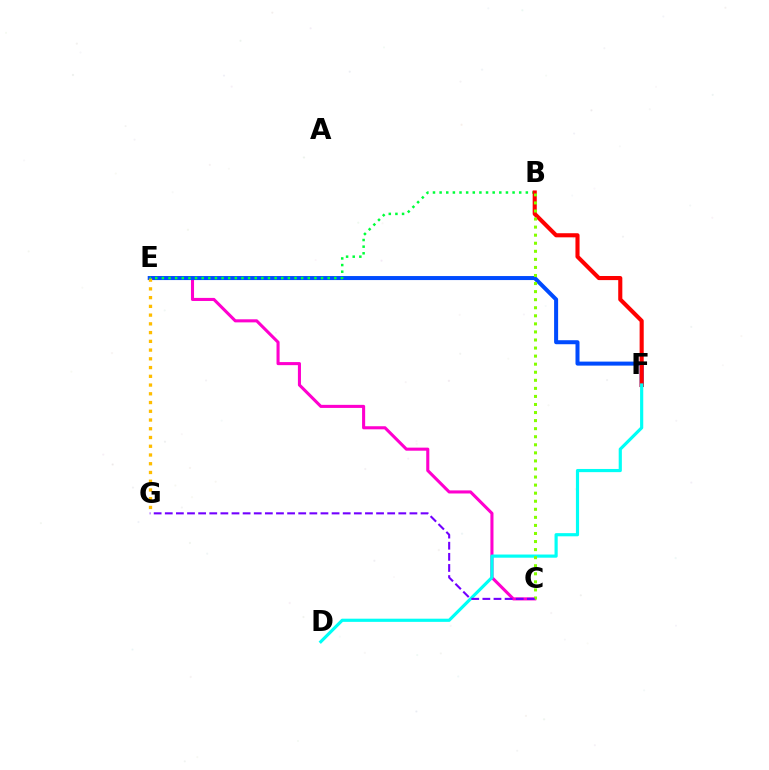{('C', 'E'): [{'color': '#ff00cf', 'line_style': 'solid', 'thickness': 2.21}], ('E', 'F'): [{'color': '#004bff', 'line_style': 'solid', 'thickness': 2.89}], ('E', 'G'): [{'color': '#ffbd00', 'line_style': 'dotted', 'thickness': 2.38}], ('B', 'E'): [{'color': '#00ff39', 'line_style': 'dotted', 'thickness': 1.8}], ('B', 'F'): [{'color': '#ff0000', 'line_style': 'solid', 'thickness': 2.95}], ('D', 'F'): [{'color': '#00fff6', 'line_style': 'solid', 'thickness': 2.28}], ('B', 'C'): [{'color': '#84ff00', 'line_style': 'dotted', 'thickness': 2.19}], ('C', 'G'): [{'color': '#7200ff', 'line_style': 'dashed', 'thickness': 1.51}]}